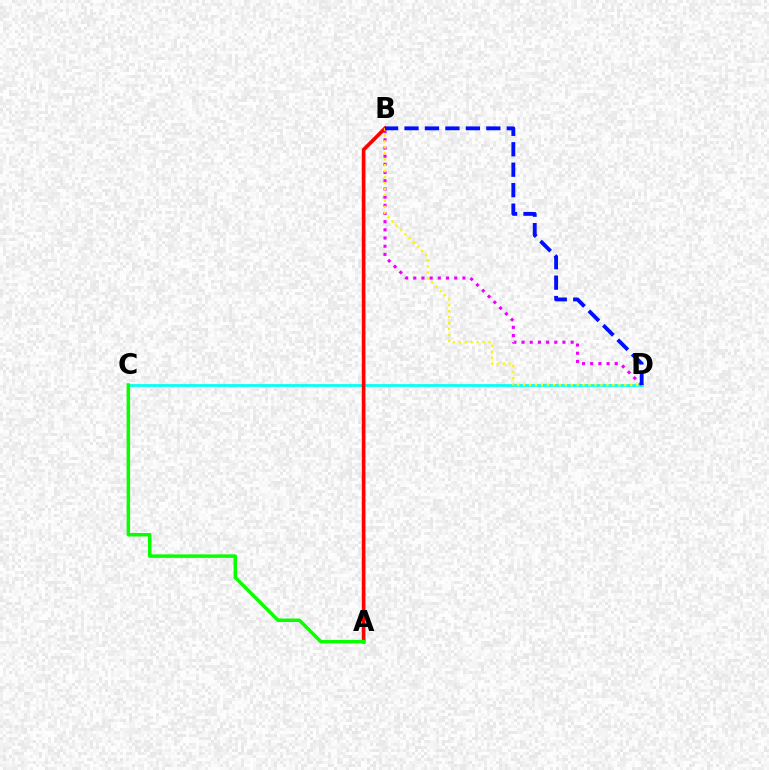{('C', 'D'): [{'color': '#00fff6', 'line_style': 'solid', 'thickness': 1.96}], ('B', 'D'): [{'color': '#ee00ff', 'line_style': 'dotted', 'thickness': 2.22}, {'color': '#fcf500', 'line_style': 'dotted', 'thickness': 1.62}, {'color': '#0010ff', 'line_style': 'dashed', 'thickness': 2.78}], ('A', 'B'): [{'color': '#ff0000', 'line_style': 'solid', 'thickness': 2.63}], ('A', 'C'): [{'color': '#08ff00', 'line_style': 'solid', 'thickness': 2.5}]}